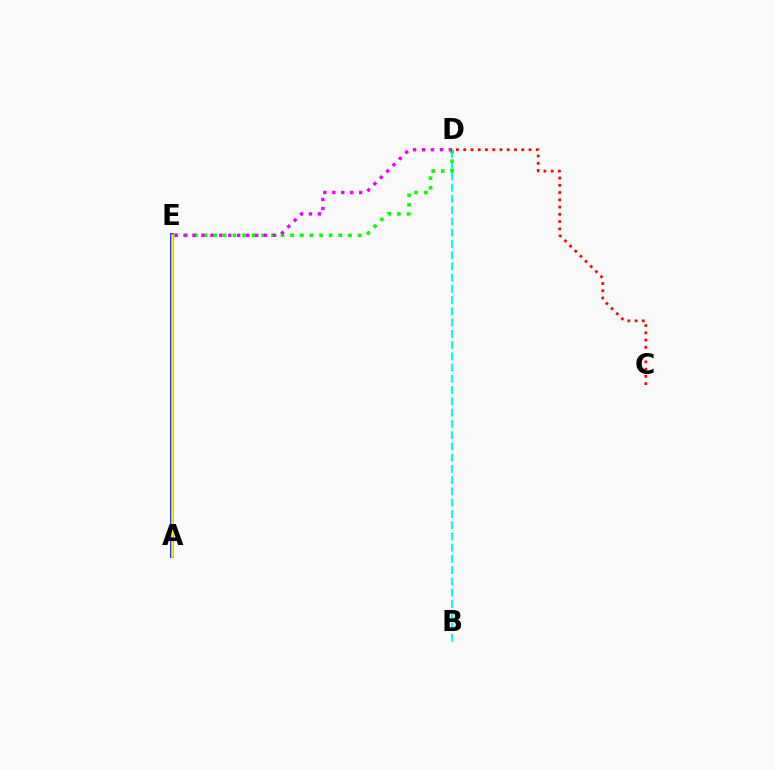{('B', 'D'): [{'color': '#00fff6', 'line_style': 'dashed', 'thickness': 1.53}], ('C', 'D'): [{'color': '#ff0000', 'line_style': 'dotted', 'thickness': 1.97}], ('D', 'E'): [{'color': '#08ff00', 'line_style': 'dotted', 'thickness': 2.62}, {'color': '#ee00ff', 'line_style': 'dotted', 'thickness': 2.43}], ('A', 'E'): [{'color': '#0010ff', 'line_style': 'solid', 'thickness': 2.66}, {'color': '#fcf500', 'line_style': 'solid', 'thickness': 1.82}]}